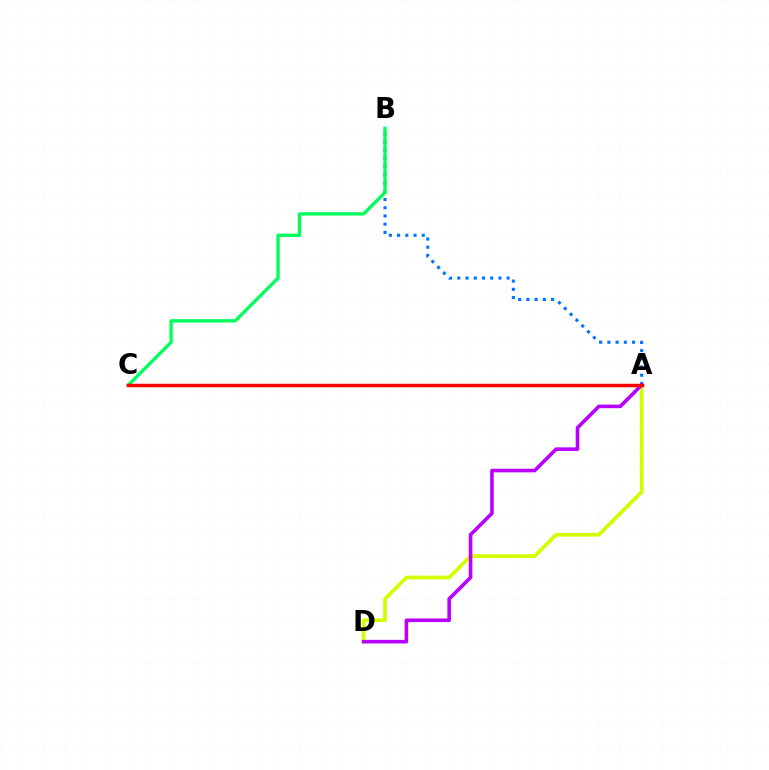{('A', 'D'): [{'color': '#d1ff00', 'line_style': 'solid', 'thickness': 2.67}, {'color': '#b900ff', 'line_style': 'solid', 'thickness': 2.59}], ('A', 'B'): [{'color': '#0074ff', 'line_style': 'dotted', 'thickness': 2.23}], ('B', 'C'): [{'color': '#00ff5c', 'line_style': 'solid', 'thickness': 2.41}], ('A', 'C'): [{'color': '#ff0000', 'line_style': 'solid', 'thickness': 2.51}]}